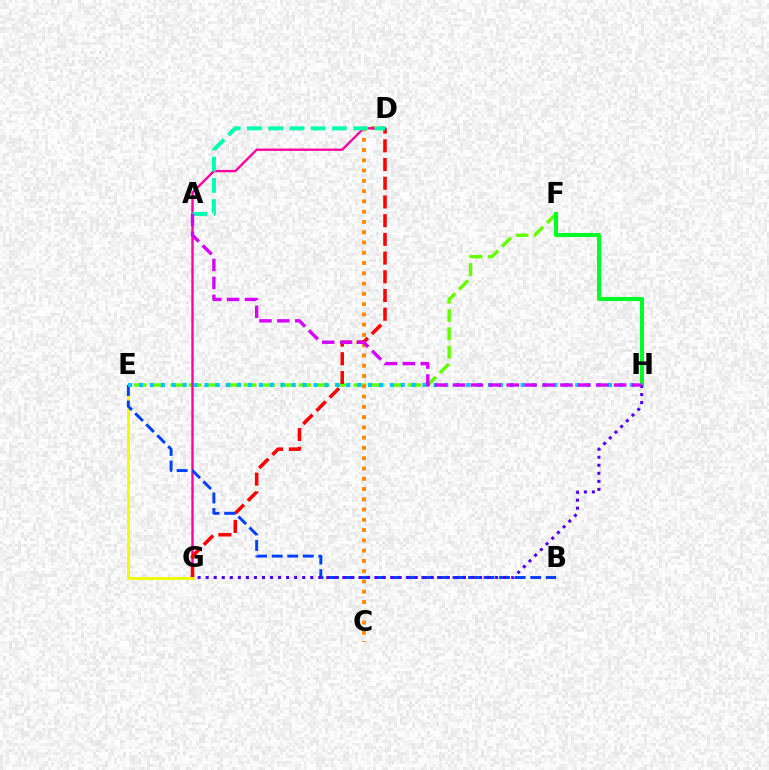{('E', 'F'): [{'color': '#66ff00', 'line_style': 'dashed', 'thickness': 2.48}], ('C', 'D'): [{'color': '#ff8800', 'line_style': 'dotted', 'thickness': 2.79}], ('D', 'G'): [{'color': '#ff00a0', 'line_style': 'solid', 'thickness': 1.71}, {'color': '#ff0000', 'line_style': 'dashed', 'thickness': 2.54}], ('F', 'H'): [{'color': '#00ff27', 'line_style': 'solid', 'thickness': 2.93}], ('E', 'G'): [{'color': '#eeff00', 'line_style': 'solid', 'thickness': 2.03}], ('B', 'E'): [{'color': '#003fff', 'line_style': 'dashed', 'thickness': 2.11}], ('E', 'H'): [{'color': '#00c7ff', 'line_style': 'dotted', 'thickness': 2.96}], ('A', 'D'): [{'color': '#00ffaf', 'line_style': 'dashed', 'thickness': 2.89}], ('G', 'H'): [{'color': '#4f00ff', 'line_style': 'dotted', 'thickness': 2.18}], ('A', 'H'): [{'color': '#d600ff', 'line_style': 'dashed', 'thickness': 2.43}]}